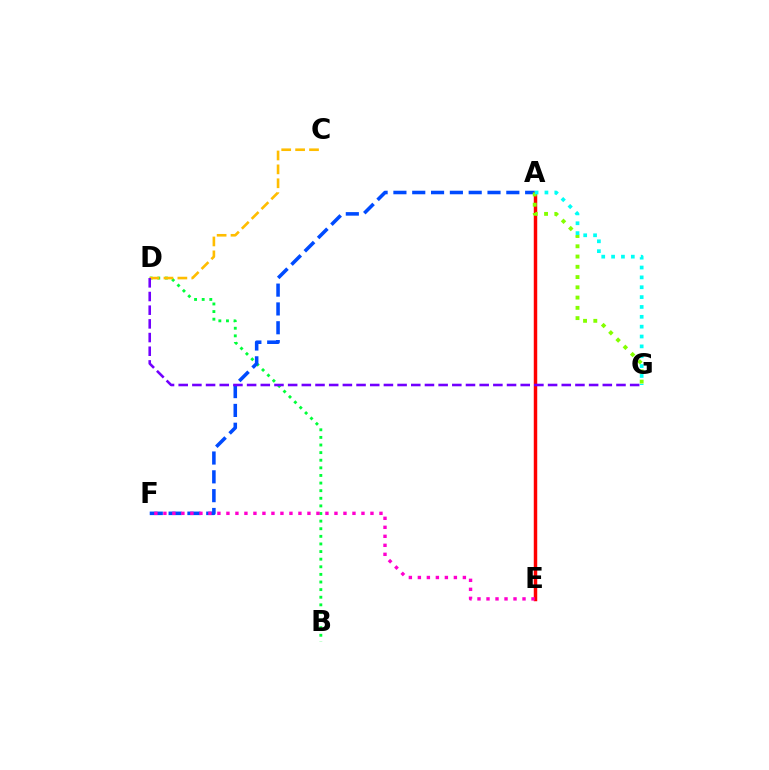{('B', 'D'): [{'color': '#00ff39', 'line_style': 'dotted', 'thickness': 2.07}], ('A', 'F'): [{'color': '#004bff', 'line_style': 'dashed', 'thickness': 2.56}], ('A', 'E'): [{'color': '#ff0000', 'line_style': 'solid', 'thickness': 2.49}], ('C', 'D'): [{'color': '#ffbd00', 'line_style': 'dashed', 'thickness': 1.89}], ('A', 'G'): [{'color': '#84ff00', 'line_style': 'dotted', 'thickness': 2.79}, {'color': '#00fff6', 'line_style': 'dotted', 'thickness': 2.68}], ('E', 'F'): [{'color': '#ff00cf', 'line_style': 'dotted', 'thickness': 2.45}], ('D', 'G'): [{'color': '#7200ff', 'line_style': 'dashed', 'thickness': 1.86}]}